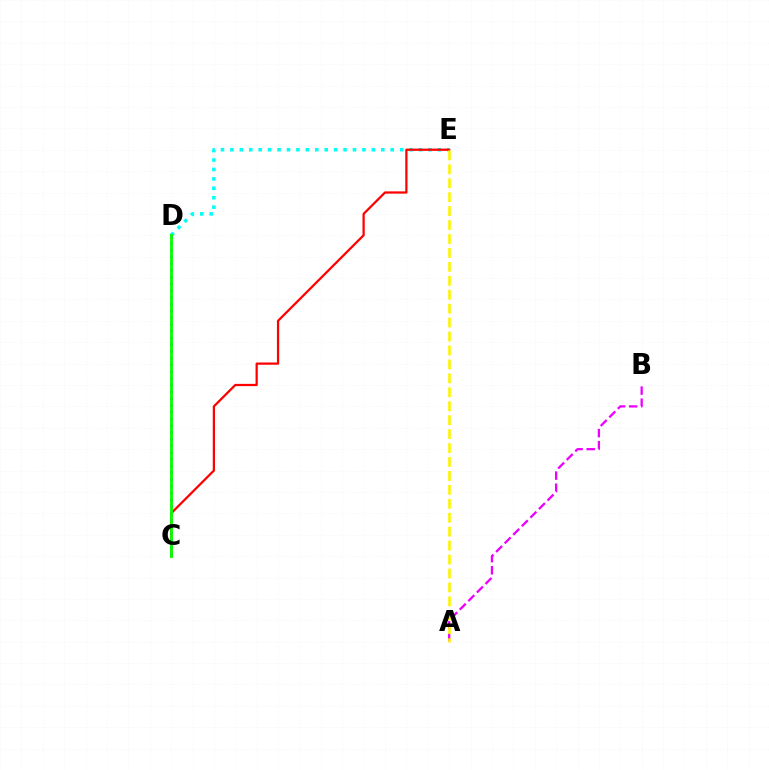{('A', 'B'): [{'color': '#ee00ff', 'line_style': 'dashed', 'thickness': 1.65}], ('D', 'E'): [{'color': '#00fff6', 'line_style': 'dotted', 'thickness': 2.56}], ('C', 'E'): [{'color': '#ff0000', 'line_style': 'solid', 'thickness': 1.62}], ('A', 'E'): [{'color': '#fcf500', 'line_style': 'dashed', 'thickness': 1.89}], ('C', 'D'): [{'color': '#0010ff', 'line_style': 'dotted', 'thickness': 1.83}, {'color': '#08ff00', 'line_style': 'solid', 'thickness': 2.05}]}